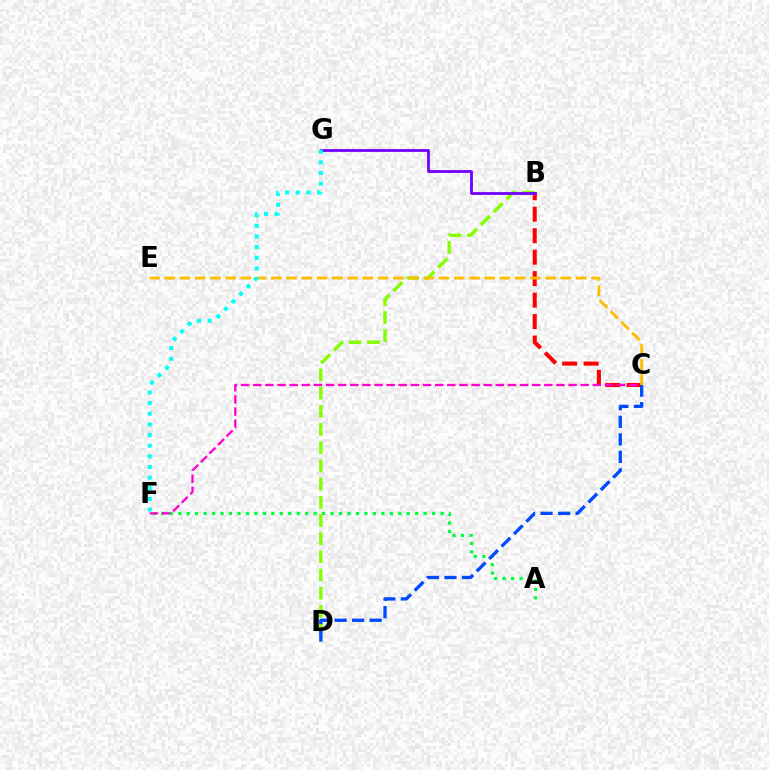{('B', 'D'): [{'color': '#84ff00', 'line_style': 'dashed', 'thickness': 2.47}], ('B', 'C'): [{'color': '#ff0000', 'line_style': 'dashed', 'thickness': 2.92}], ('B', 'G'): [{'color': '#7200ff', 'line_style': 'solid', 'thickness': 2.01}], ('A', 'F'): [{'color': '#00ff39', 'line_style': 'dotted', 'thickness': 2.3}], ('C', 'F'): [{'color': '#ff00cf', 'line_style': 'dashed', 'thickness': 1.65}], ('C', 'E'): [{'color': '#ffbd00', 'line_style': 'dashed', 'thickness': 2.07}], ('F', 'G'): [{'color': '#00fff6', 'line_style': 'dotted', 'thickness': 2.89}], ('C', 'D'): [{'color': '#004bff', 'line_style': 'dashed', 'thickness': 2.38}]}